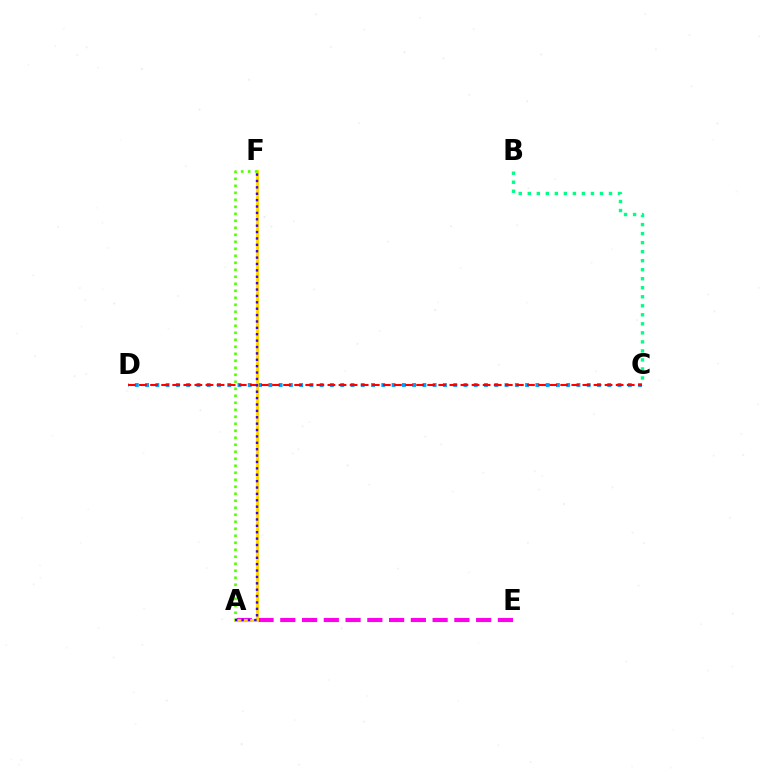{('C', 'D'): [{'color': '#009eff', 'line_style': 'dotted', 'thickness': 2.79}, {'color': '#ff0000', 'line_style': 'dashed', 'thickness': 1.51}], ('A', 'E'): [{'color': '#ff00ed', 'line_style': 'dashed', 'thickness': 2.96}], ('B', 'C'): [{'color': '#00ff86', 'line_style': 'dotted', 'thickness': 2.45}], ('A', 'F'): [{'color': '#ffd500', 'line_style': 'solid', 'thickness': 2.07}, {'color': '#4fff00', 'line_style': 'dotted', 'thickness': 1.9}, {'color': '#3700ff', 'line_style': 'dotted', 'thickness': 1.74}]}